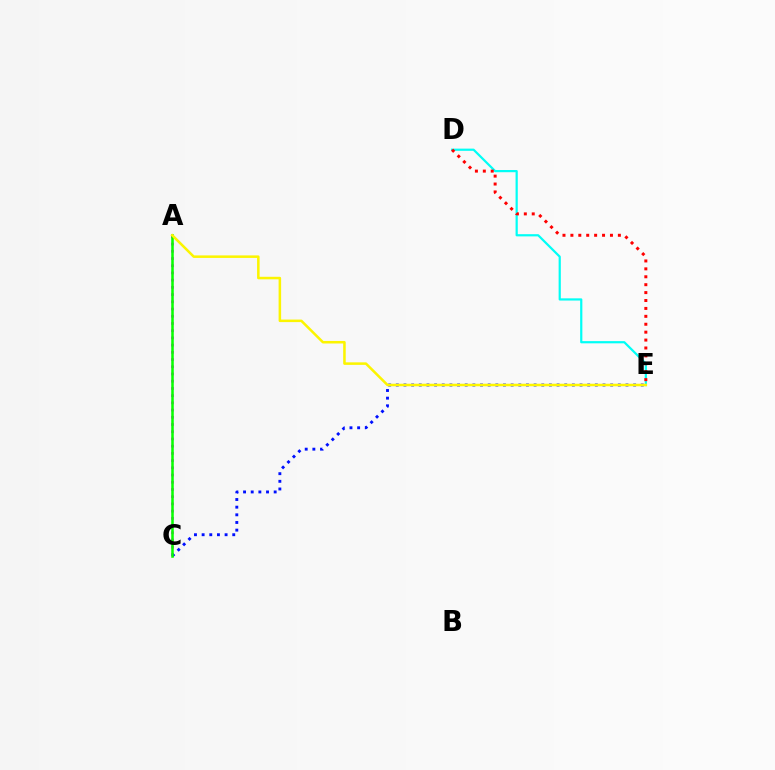{('A', 'C'): [{'color': '#ee00ff', 'line_style': 'dotted', 'thickness': 1.96}, {'color': '#08ff00', 'line_style': 'solid', 'thickness': 1.83}], ('C', 'E'): [{'color': '#0010ff', 'line_style': 'dotted', 'thickness': 2.08}], ('D', 'E'): [{'color': '#00fff6', 'line_style': 'solid', 'thickness': 1.59}, {'color': '#ff0000', 'line_style': 'dotted', 'thickness': 2.15}], ('A', 'E'): [{'color': '#fcf500', 'line_style': 'solid', 'thickness': 1.82}]}